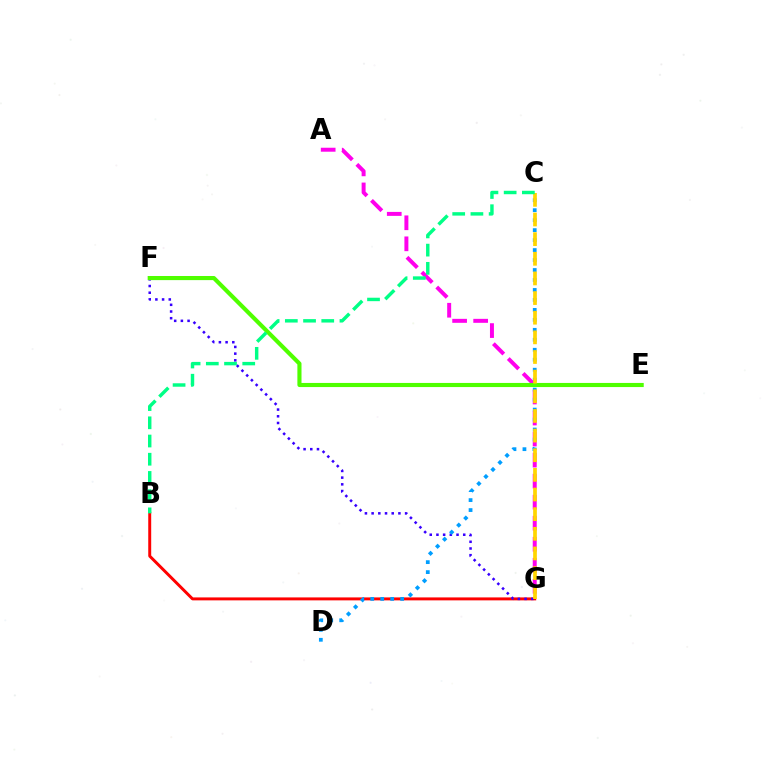{('A', 'G'): [{'color': '#ff00ed', 'line_style': 'dashed', 'thickness': 2.86}], ('B', 'G'): [{'color': '#ff0000', 'line_style': 'solid', 'thickness': 2.12}], ('F', 'G'): [{'color': '#3700ff', 'line_style': 'dotted', 'thickness': 1.82}], ('C', 'D'): [{'color': '#009eff', 'line_style': 'dotted', 'thickness': 2.71}], ('E', 'F'): [{'color': '#4fff00', 'line_style': 'solid', 'thickness': 2.96}], ('C', 'G'): [{'color': '#ffd500', 'line_style': 'dashed', 'thickness': 2.67}], ('B', 'C'): [{'color': '#00ff86', 'line_style': 'dashed', 'thickness': 2.47}]}